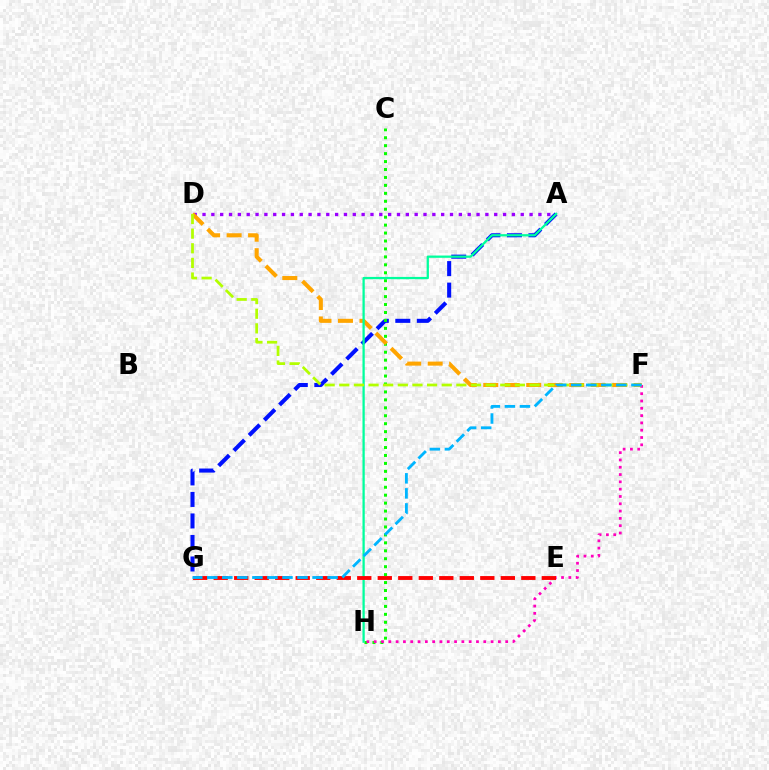{('A', 'G'): [{'color': '#0010ff', 'line_style': 'dashed', 'thickness': 2.92}], ('C', 'H'): [{'color': '#08ff00', 'line_style': 'dotted', 'thickness': 2.16}], ('A', 'D'): [{'color': '#9b00ff', 'line_style': 'dotted', 'thickness': 2.4}], ('D', 'F'): [{'color': '#ffa500', 'line_style': 'dashed', 'thickness': 2.92}, {'color': '#b3ff00', 'line_style': 'dashed', 'thickness': 1.99}], ('F', 'H'): [{'color': '#ff00bd', 'line_style': 'dotted', 'thickness': 1.98}], ('A', 'H'): [{'color': '#00ff9d', 'line_style': 'solid', 'thickness': 1.64}], ('E', 'G'): [{'color': '#ff0000', 'line_style': 'dashed', 'thickness': 2.79}], ('F', 'G'): [{'color': '#00b5ff', 'line_style': 'dashed', 'thickness': 2.04}]}